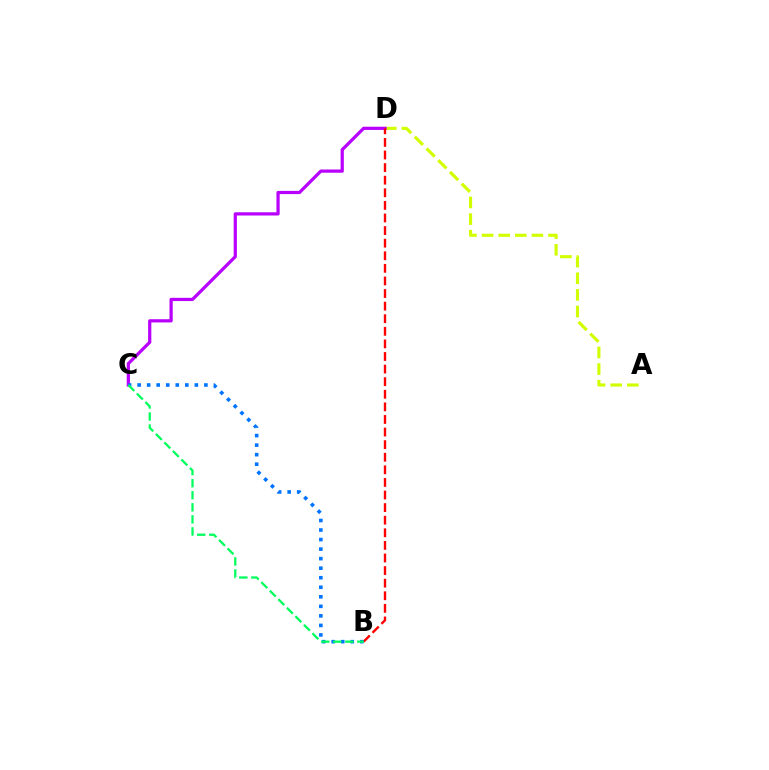{('A', 'D'): [{'color': '#d1ff00', 'line_style': 'dashed', 'thickness': 2.26}], ('C', 'D'): [{'color': '#b900ff', 'line_style': 'solid', 'thickness': 2.32}], ('B', 'D'): [{'color': '#ff0000', 'line_style': 'dashed', 'thickness': 1.71}], ('B', 'C'): [{'color': '#0074ff', 'line_style': 'dotted', 'thickness': 2.59}, {'color': '#00ff5c', 'line_style': 'dashed', 'thickness': 1.64}]}